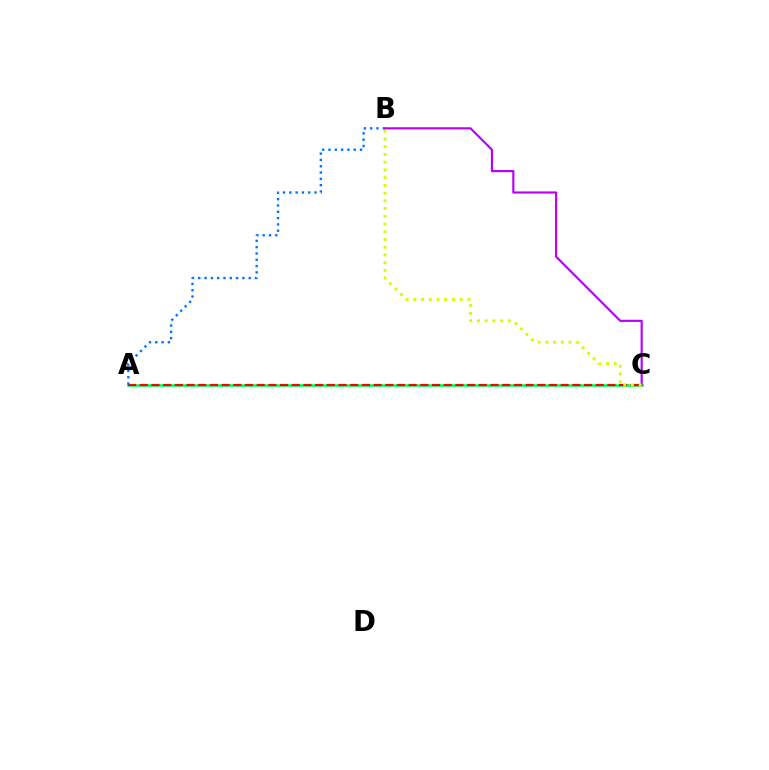{('A', 'C'): [{'color': '#00ff5c', 'line_style': 'solid', 'thickness': 1.89}, {'color': '#ff0000', 'line_style': 'dashed', 'thickness': 1.59}], ('A', 'B'): [{'color': '#0074ff', 'line_style': 'dotted', 'thickness': 1.71}], ('B', 'C'): [{'color': '#b900ff', 'line_style': 'solid', 'thickness': 1.55}, {'color': '#d1ff00', 'line_style': 'dotted', 'thickness': 2.1}]}